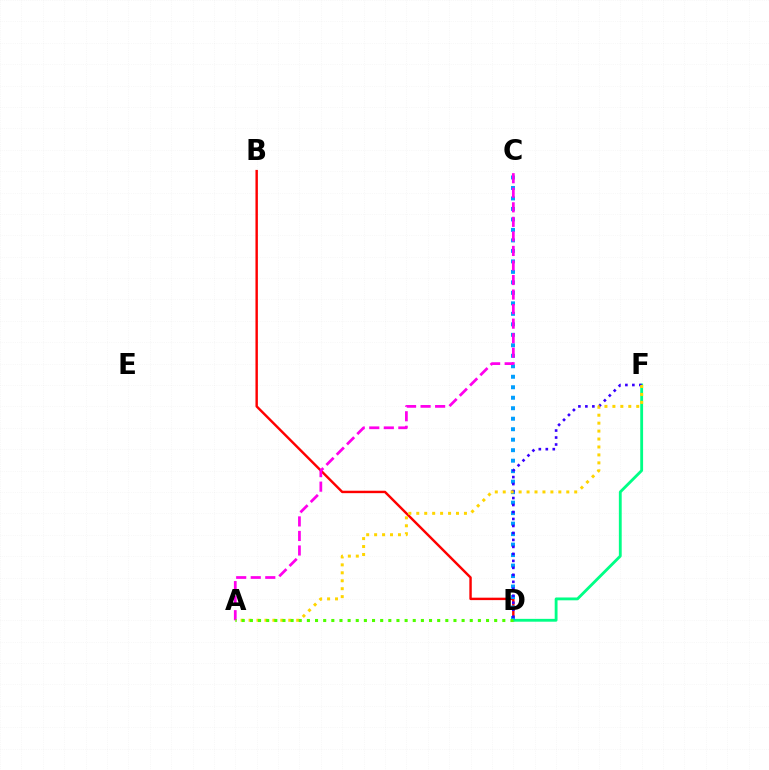{('B', 'D'): [{'color': '#ff0000', 'line_style': 'solid', 'thickness': 1.75}], ('D', 'F'): [{'color': '#00ff86', 'line_style': 'solid', 'thickness': 2.04}, {'color': '#3700ff', 'line_style': 'dotted', 'thickness': 1.9}], ('C', 'D'): [{'color': '#009eff', 'line_style': 'dotted', 'thickness': 2.85}], ('A', 'F'): [{'color': '#ffd500', 'line_style': 'dotted', 'thickness': 2.16}], ('A', 'C'): [{'color': '#ff00ed', 'line_style': 'dashed', 'thickness': 1.98}], ('A', 'D'): [{'color': '#4fff00', 'line_style': 'dotted', 'thickness': 2.21}]}